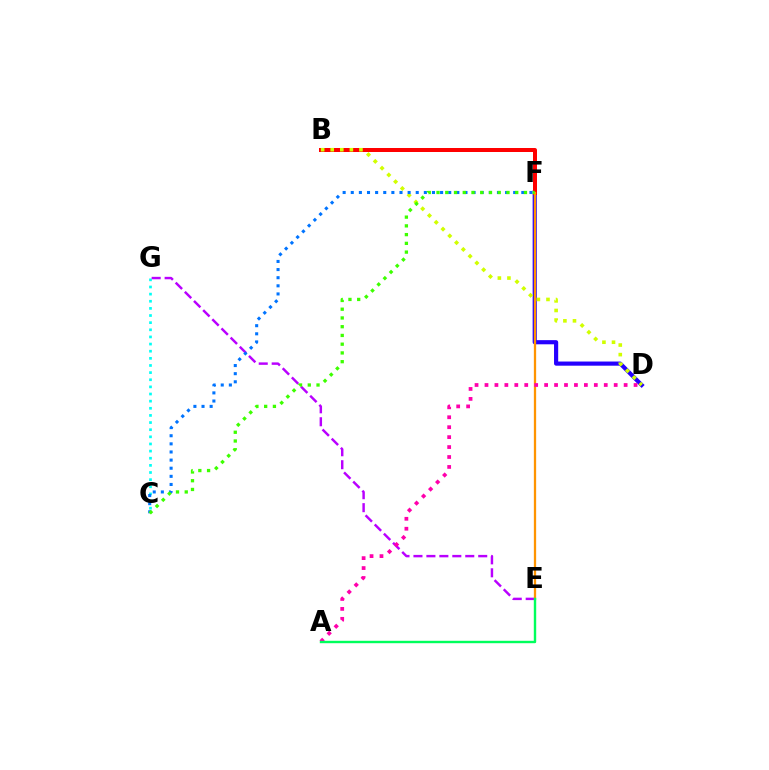{('D', 'F'): [{'color': '#2500ff', 'line_style': 'solid', 'thickness': 2.99}], ('C', 'G'): [{'color': '#00fff6', 'line_style': 'dotted', 'thickness': 1.94}], ('B', 'F'): [{'color': '#ff0000', 'line_style': 'solid', 'thickness': 2.88}], ('E', 'G'): [{'color': '#b900ff', 'line_style': 'dashed', 'thickness': 1.76}], ('B', 'D'): [{'color': '#d1ff00', 'line_style': 'dotted', 'thickness': 2.6}], ('C', 'F'): [{'color': '#0074ff', 'line_style': 'dotted', 'thickness': 2.21}, {'color': '#3dff00', 'line_style': 'dotted', 'thickness': 2.38}], ('E', 'F'): [{'color': '#ff9400', 'line_style': 'solid', 'thickness': 1.65}], ('A', 'D'): [{'color': '#ff00ac', 'line_style': 'dotted', 'thickness': 2.7}], ('A', 'E'): [{'color': '#00ff5c', 'line_style': 'solid', 'thickness': 1.73}]}